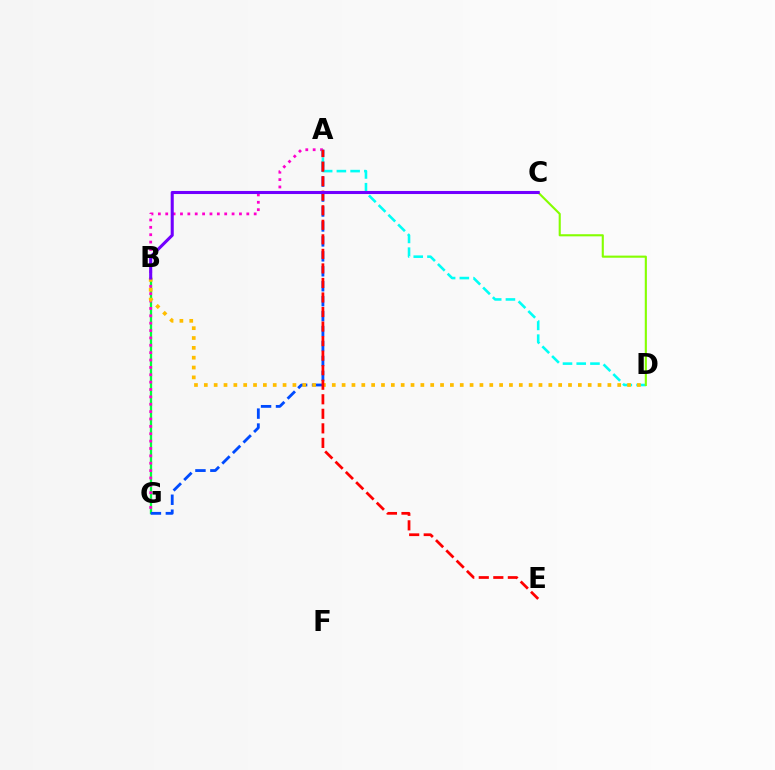{('B', 'G'): [{'color': '#00ff39', 'line_style': 'solid', 'thickness': 1.65}], ('A', 'G'): [{'color': '#004bff', 'line_style': 'dashed', 'thickness': 2.03}, {'color': '#ff00cf', 'line_style': 'dotted', 'thickness': 2.0}], ('A', 'D'): [{'color': '#00fff6', 'line_style': 'dashed', 'thickness': 1.86}], ('B', 'D'): [{'color': '#ffbd00', 'line_style': 'dotted', 'thickness': 2.67}], ('A', 'E'): [{'color': '#ff0000', 'line_style': 'dashed', 'thickness': 1.98}], ('C', 'D'): [{'color': '#84ff00', 'line_style': 'solid', 'thickness': 1.53}], ('B', 'C'): [{'color': '#7200ff', 'line_style': 'solid', 'thickness': 2.21}]}